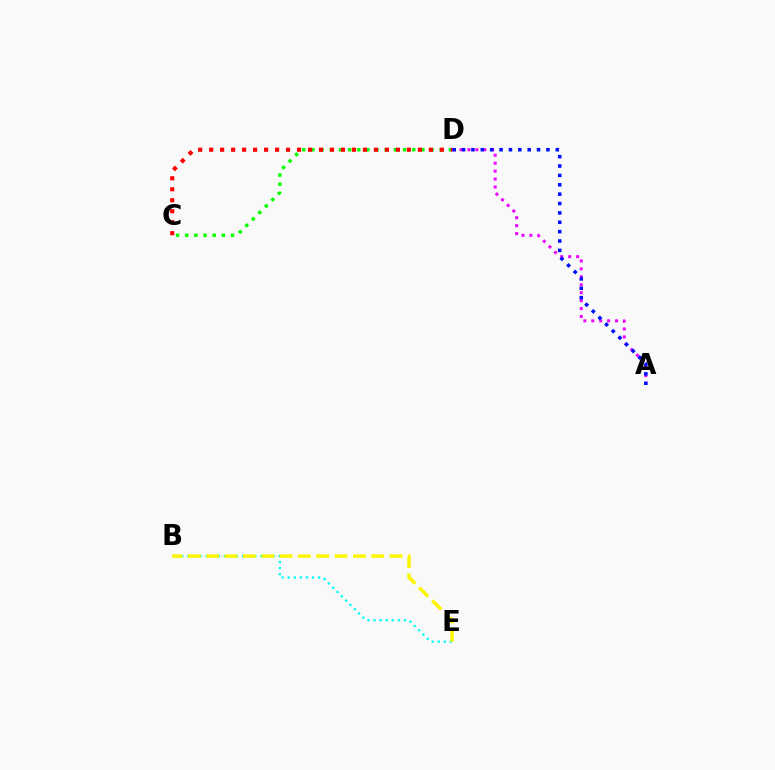{('B', 'E'): [{'color': '#00fff6', 'line_style': 'dotted', 'thickness': 1.65}, {'color': '#fcf500', 'line_style': 'dashed', 'thickness': 2.49}], ('C', 'D'): [{'color': '#08ff00', 'line_style': 'dotted', 'thickness': 2.49}, {'color': '#ff0000', 'line_style': 'dotted', 'thickness': 2.98}], ('A', 'D'): [{'color': '#ee00ff', 'line_style': 'dotted', 'thickness': 2.16}, {'color': '#0010ff', 'line_style': 'dotted', 'thickness': 2.55}]}